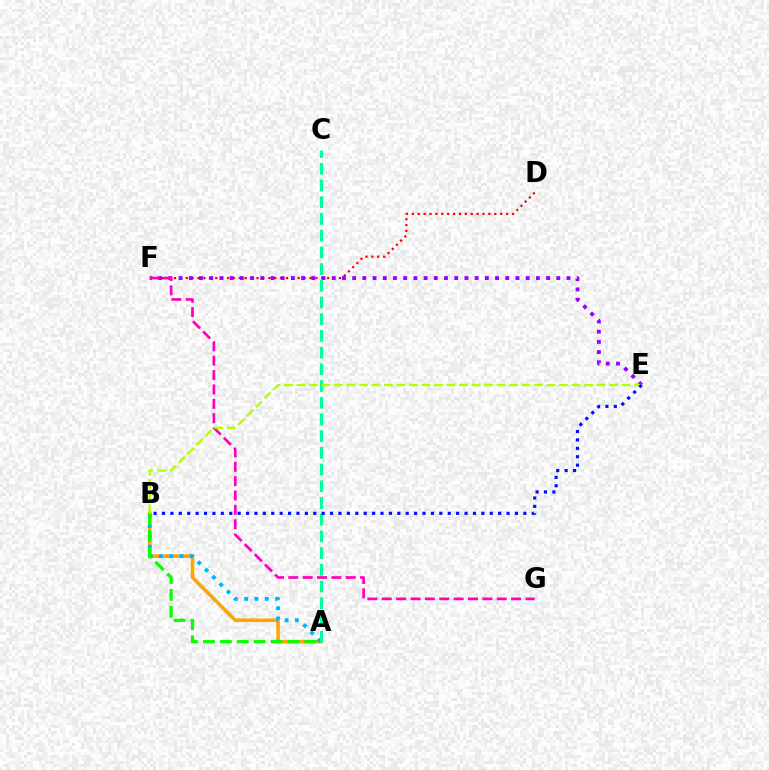{('A', 'B'): [{'color': '#ffa500', 'line_style': 'solid', 'thickness': 2.58}, {'color': '#00b5ff', 'line_style': 'dotted', 'thickness': 2.8}, {'color': '#08ff00', 'line_style': 'dashed', 'thickness': 2.3}], ('D', 'F'): [{'color': '#ff0000', 'line_style': 'dotted', 'thickness': 1.6}], ('E', 'F'): [{'color': '#9b00ff', 'line_style': 'dotted', 'thickness': 2.77}], ('A', 'C'): [{'color': '#00ff9d', 'line_style': 'dashed', 'thickness': 2.27}], ('F', 'G'): [{'color': '#ff00bd', 'line_style': 'dashed', 'thickness': 1.95}], ('B', 'E'): [{'color': '#b3ff00', 'line_style': 'dashed', 'thickness': 1.7}, {'color': '#0010ff', 'line_style': 'dotted', 'thickness': 2.28}]}